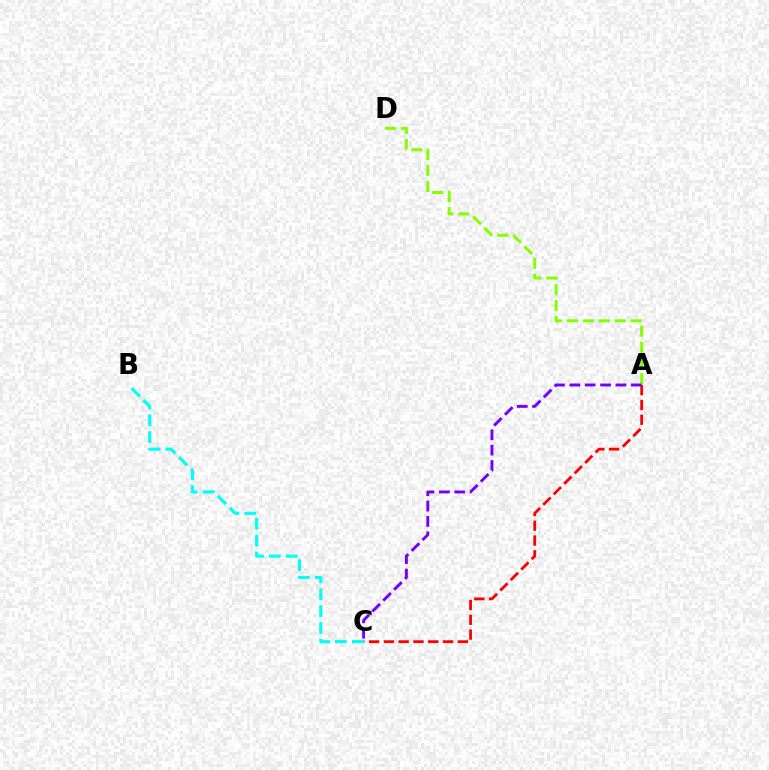{('A', 'D'): [{'color': '#84ff00', 'line_style': 'dashed', 'thickness': 2.16}], ('A', 'C'): [{'color': '#ff0000', 'line_style': 'dashed', 'thickness': 2.01}, {'color': '#7200ff', 'line_style': 'dashed', 'thickness': 2.09}], ('B', 'C'): [{'color': '#00fff6', 'line_style': 'dashed', 'thickness': 2.29}]}